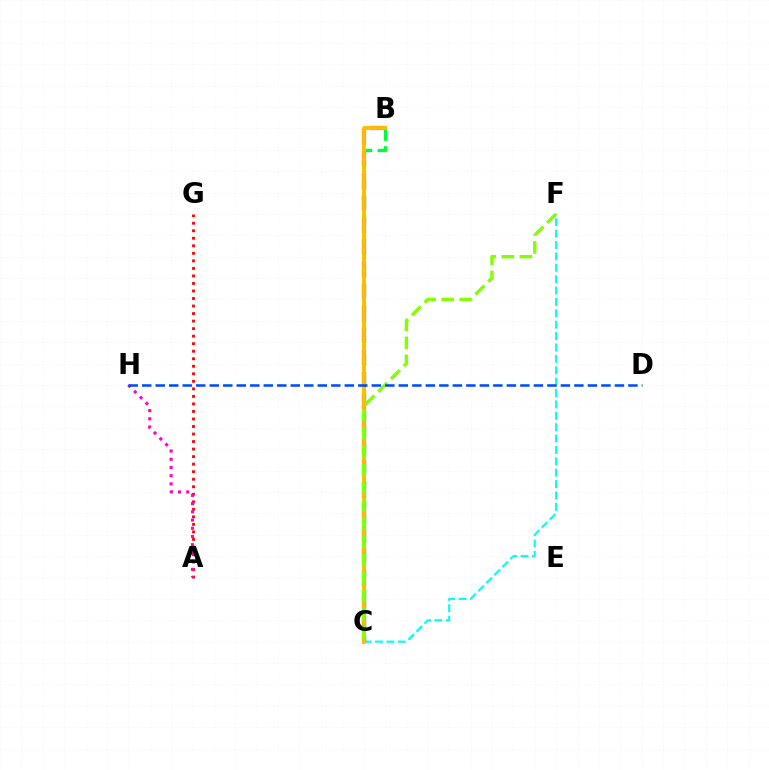{('C', 'F'): [{'color': '#00fff6', 'line_style': 'dashed', 'thickness': 1.55}, {'color': '#84ff00', 'line_style': 'dashed', 'thickness': 2.45}], ('A', 'G'): [{'color': '#ff0000', 'line_style': 'dotted', 'thickness': 2.05}], ('B', 'C'): [{'color': '#00ff39', 'line_style': 'dashed', 'thickness': 2.4}, {'color': '#7200ff', 'line_style': 'dashed', 'thickness': 3.0}, {'color': '#ffbd00', 'line_style': 'solid', 'thickness': 2.81}], ('A', 'H'): [{'color': '#ff00cf', 'line_style': 'dotted', 'thickness': 2.23}], ('D', 'H'): [{'color': '#004bff', 'line_style': 'dashed', 'thickness': 1.83}]}